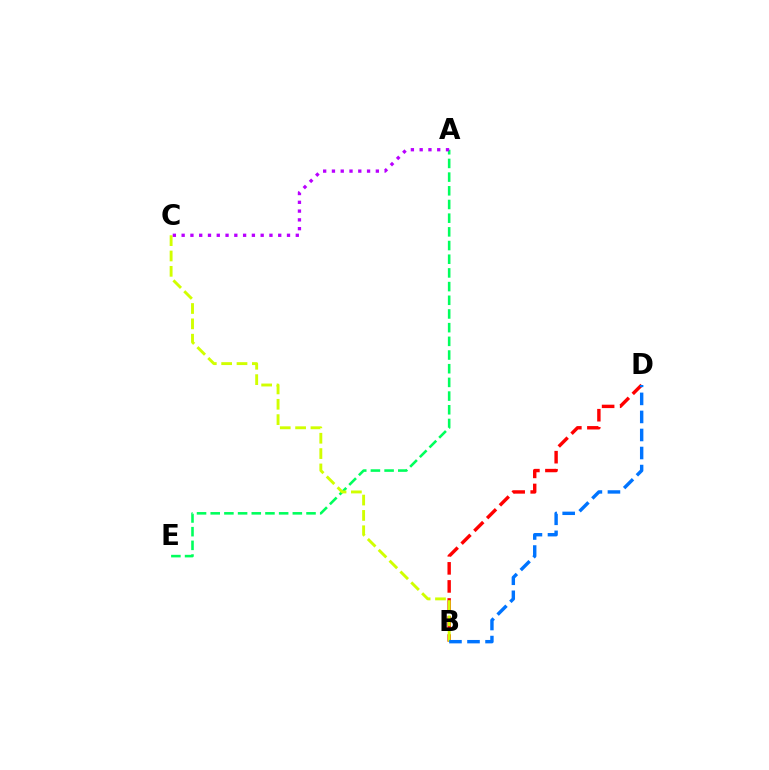{('B', 'D'): [{'color': '#ff0000', 'line_style': 'dashed', 'thickness': 2.45}, {'color': '#0074ff', 'line_style': 'dashed', 'thickness': 2.45}], ('A', 'E'): [{'color': '#00ff5c', 'line_style': 'dashed', 'thickness': 1.86}], ('B', 'C'): [{'color': '#d1ff00', 'line_style': 'dashed', 'thickness': 2.08}], ('A', 'C'): [{'color': '#b900ff', 'line_style': 'dotted', 'thickness': 2.39}]}